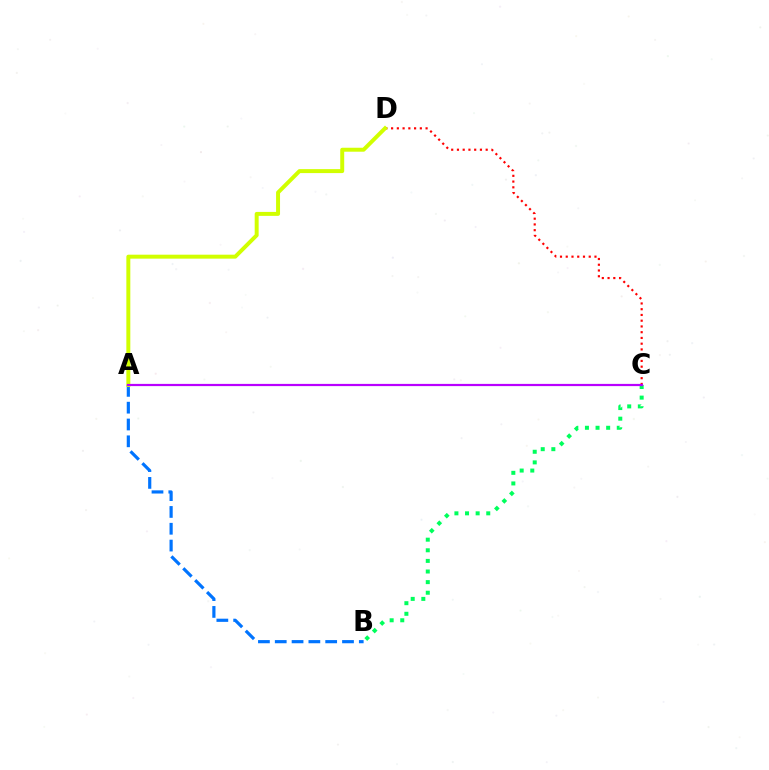{('B', 'C'): [{'color': '#00ff5c', 'line_style': 'dotted', 'thickness': 2.88}], ('C', 'D'): [{'color': '#ff0000', 'line_style': 'dotted', 'thickness': 1.56}], ('A', 'B'): [{'color': '#0074ff', 'line_style': 'dashed', 'thickness': 2.28}], ('A', 'D'): [{'color': '#d1ff00', 'line_style': 'solid', 'thickness': 2.85}], ('A', 'C'): [{'color': '#b900ff', 'line_style': 'solid', 'thickness': 1.59}]}